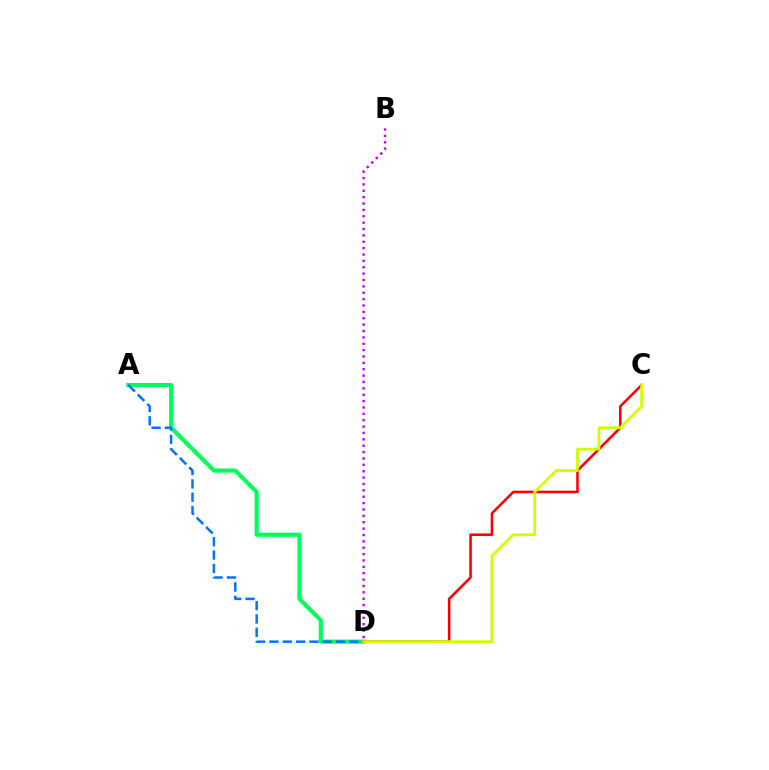{('A', 'D'): [{'color': '#00ff5c', 'line_style': 'solid', 'thickness': 2.98}, {'color': '#0074ff', 'line_style': 'dashed', 'thickness': 1.81}], ('C', 'D'): [{'color': '#ff0000', 'line_style': 'solid', 'thickness': 1.86}, {'color': '#d1ff00', 'line_style': 'solid', 'thickness': 2.02}], ('B', 'D'): [{'color': '#b900ff', 'line_style': 'dotted', 'thickness': 1.73}]}